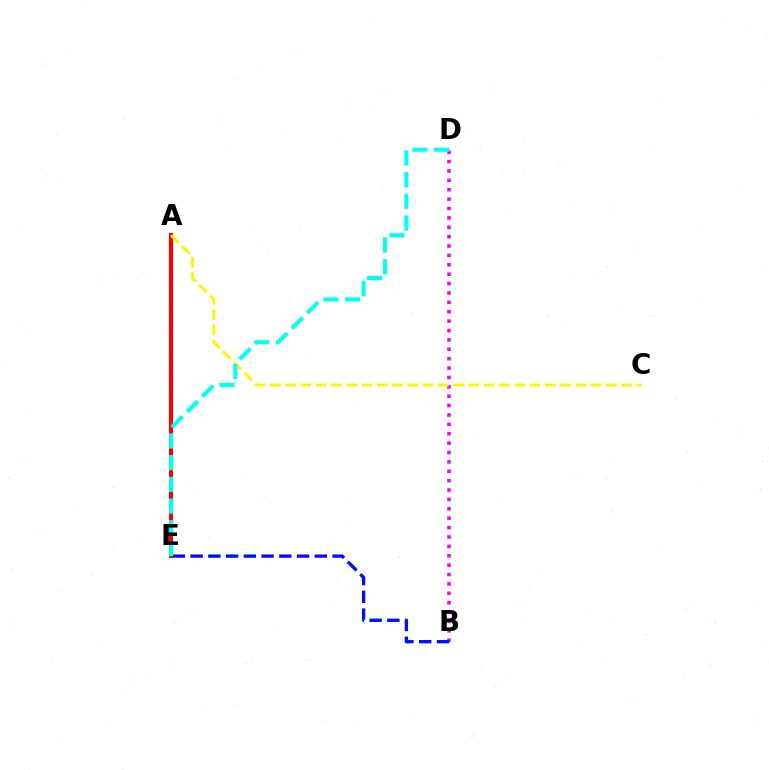{('B', 'D'): [{'color': '#ee00ff', 'line_style': 'dotted', 'thickness': 2.55}], ('A', 'E'): [{'color': '#08ff00', 'line_style': 'dashed', 'thickness': 2.96}, {'color': '#ff0000', 'line_style': 'solid', 'thickness': 2.96}], ('B', 'E'): [{'color': '#0010ff', 'line_style': 'dashed', 'thickness': 2.41}], ('A', 'C'): [{'color': '#fcf500', 'line_style': 'dashed', 'thickness': 2.07}], ('D', 'E'): [{'color': '#00fff6', 'line_style': 'dashed', 'thickness': 2.95}]}